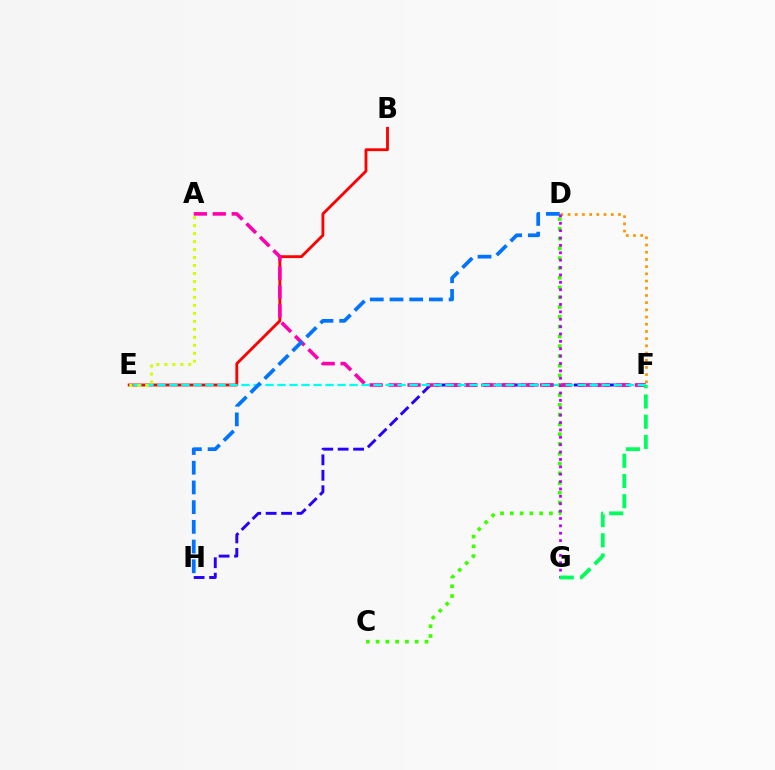{('F', 'H'): [{'color': '#2500ff', 'line_style': 'dashed', 'thickness': 2.1}], ('B', 'E'): [{'color': '#ff0000', 'line_style': 'solid', 'thickness': 2.05}], ('A', 'F'): [{'color': '#ff00ac', 'line_style': 'dashed', 'thickness': 2.57}], ('E', 'F'): [{'color': '#00fff6', 'line_style': 'dashed', 'thickness': 1.63}], ('C', 'D'): [{'color': '#3dff00', 'line_style': 'dotted', 'thickness': 2.66}], ('D', 'H'): [{'color': '#0074ff', 'line_style': 'dashed', 'thickness': 2.68}], ('D', 'F'): [{'color': '#ff9400', 'line_style': 'dotted', 'thickness': 1.96}], ('A', 'E'): [{'color': '#d1ff00', 'line_style': 'dotted', 'thickness': 2.17}], ('D', 'G'): [{'color': '#b900ff', 'line_style': 'dotted', 'thickness': 2.01}], ('F', 'G'): [{'color': '#00ff5c', 'line_style': 'dashed', 'thickness': 2.75}]}